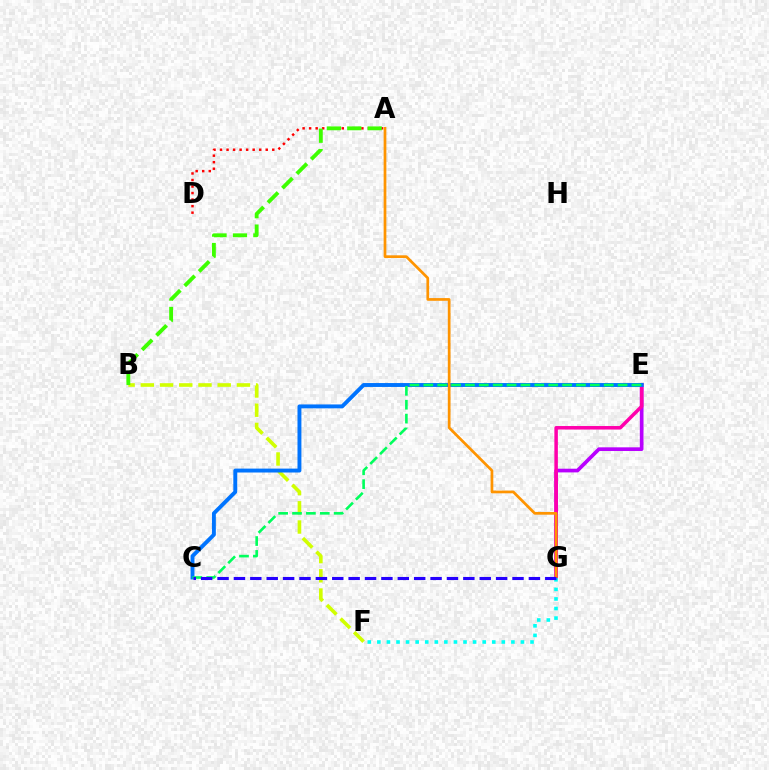{('E', 'G'): [{'color': '#b900ff', 'line_style': 'solid', 'thickness': 2.65}, {'color': '#ff00ac', 'line_style': 'solid', 'thickness': 2.52}], ('A', 'D'): [{'color': '#ff0000', 'line_style': 'dotted', 'thickness': 1.77}], ('B', 'F'): [{'color': '#d1ff00', 'line_style': 'dashed', 'thickness': 2.61}], ('A', 'B'): [{'color': '#3dff00', 'line_style': 'dashed', 'thickness': 2.77}], ('C', 'E'): [{'color': '#0074ff', 'line_style': 'solid', 'thickness': 2.81}, {'color': '#00ff5c', 'line_style': 'dashed', 'thickness': 1.89}], ('A', 'G'): [{'color': '#ff9400', 'line_style': 'solid', 'thickness': 1.96}], ('F', 'G'): [{'color': '#00fff6', 'line_style': 'dotted', 'thickness': 2.6}], ('C', 'G'): [{'color': '#2500ff', 'line_style': 'dashed', 'thickness': 2.23}]}